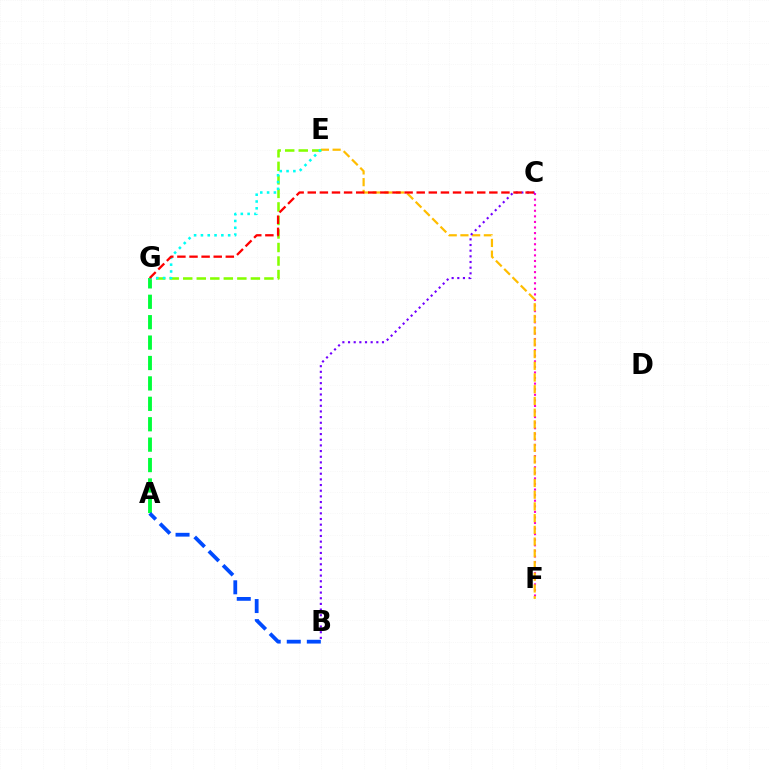{('C', 'F'): [{'color': '#ff00cf', 'line_style': 'dotted', 'thickness': 1.51}], ('A', 'G'): [{'color': '#00ff39', 'line_style': 'dashed', 'thickness': 2.77}], ('E', 'F'): [{'color': '#ffbd00', 'line_style': 'dashed', 'thickness': 1.59}], ('B', 'C'): [{'color': '#7200ff', 'line_style': 'dotted', 'thickness': 1.54}], ('E', 'G'): [{'color': '#84ff00', 'line_style': 'dashed', 'thickness': 1.84}, {'color': '#00fff6', 'line_style': 'dotted', 'thickness': 1.85}], ('A', 'B'): [{'color': '#004bff', 'line_style': 'dashed', 'thickness': 2.73}], ('C', 'G'): [{'color': '#ff0000', 'line_style': 'dashed', 'thickness': 1.64}]}